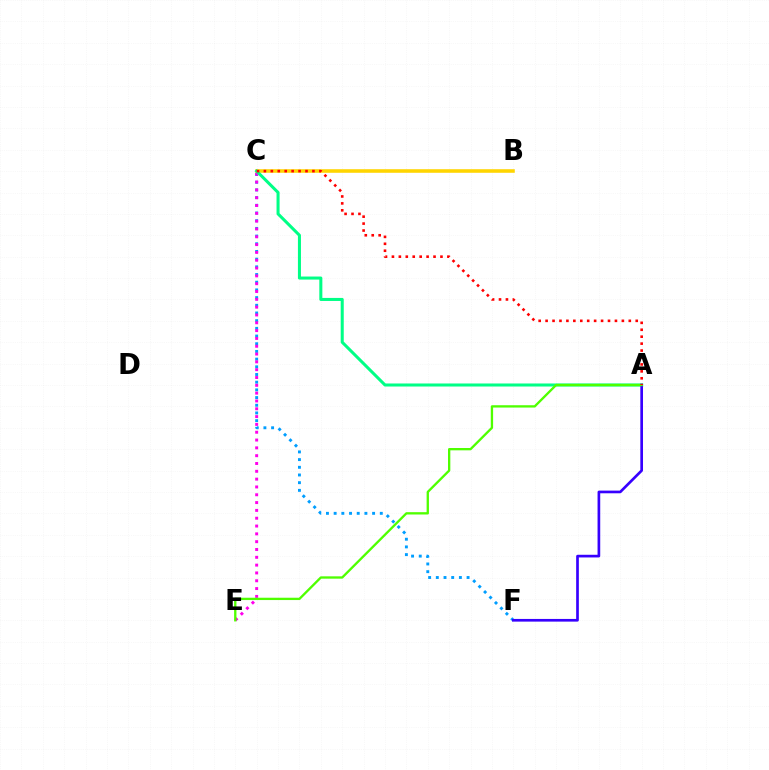{('B', 'C'): [{'color': '#ffd500', 'line_style': 'solid', 'thickness': 2.57}], ('C', 'F'): [{'color': '#009eff', 'line_style': 'dotted', 'thickness': 2.09}], ('C', 'E'): [{'color': '#ff00ed', 'line_style': 'dotted', 'thickness': 2.12}], ('A', 'C'): [{'color': '#00ff86', 'line_style': 'solid', 'thickness': 2.19}, {'color': '#ff0000', 'line_style': 'dotted', 'thickness': 1.88}], ('A', 'F'): [{'color': '#3700ff', 'line_style': 'solid', 'thickness': 1.93}], ('A', 'E'): [{'color': '#4fff00', 'line_style': 'solid', 'thickness': 1.67}]}